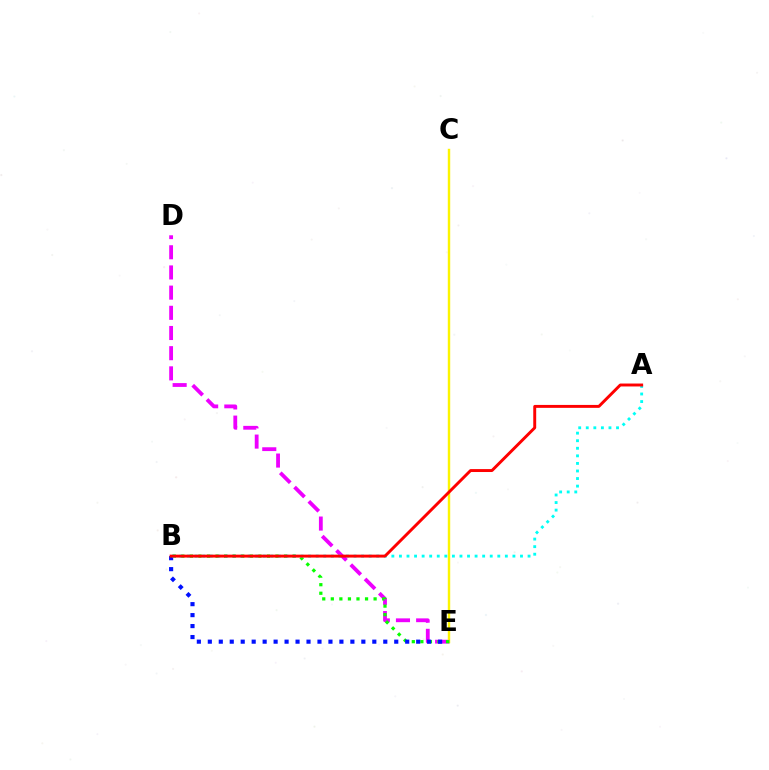{('D', 'E'): [{'color': '#ee00ff', 'line_style': 'dashed', 'thickness': 2.74}], ('C', 'E'): [{'color': '#fcf500', 'line_style': 'solid', 'thickness': 1.74}], ('B', 'E'): [{'color': '#08ff00', 'line_style': 'dotted', 'thickness': 2.33}, {'color': '#0010ff', 'line_style': 'dotted', 'thickness': 2.98}], ('A', 'B'): [{'color': '#00fff6', 'line_style': 'dotted', 'thickness': 2.06}, {'color': '#ff0000', 'line_style': 'solid', 'thickness': 2.11}]}